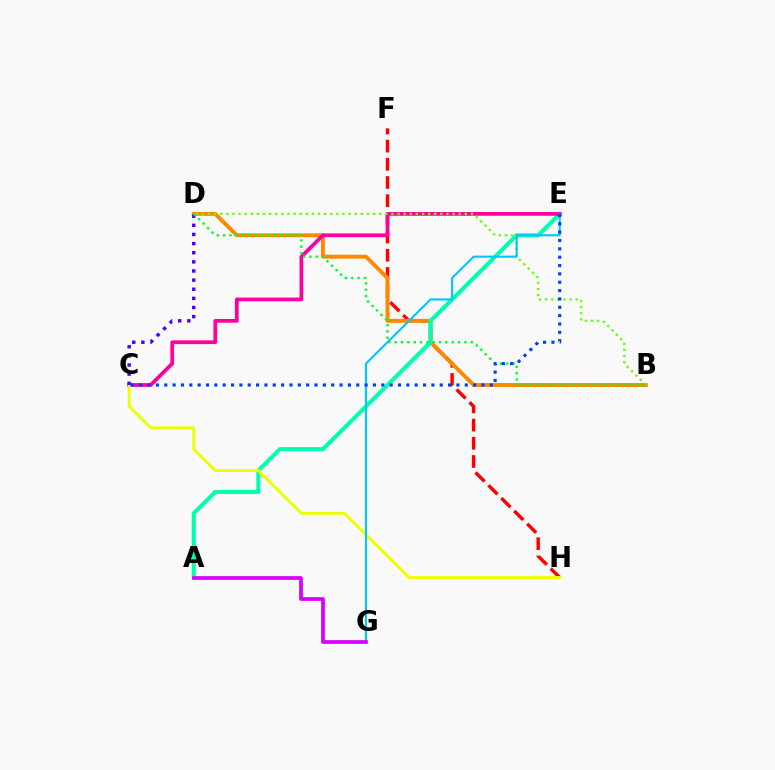{('F', 'H'): [{'color': '#ff0000', 'line_style': 'dashed', 'thickness': 2.47}], ('B', 'D'): [{'color': '#ff8800', 'line_style': 'solid', 'thickness': 2.81}, {'color': '#66ff00', 'line_style': 'dotted', 'thickness': 1.66}, {'color': '#00ff27', 'line_style': 'dotted', 'thickness': 1.72}], ('A', 'E'): [{'color': '#00ffaf', 'line_style': 'solid', 'thickness': 2.94}], ('C', 'E'): [{'color': '#ff00a0', 'line_style': 'solid', 'thickness': 2.71}, {'color': '#003fff', 'line_style': 'dotted', 'thickness': 2.27}], ('C', 'H'): [{'color': '#eeff00', 'line_style': 'solid', 'thickness': 2.08}], ('E', 'G'): [{'color': '#00c7ff', 'line_style': 'solid', 'thickness': 1.52}], ('C', 'D'): [{'color': '#4f00ff', 'line_style': 'dotted', 'thickness': 2.48}], ('A', 'G'): [{'color': '#d600ff', 'line_style': 'solid', 'thickness': 2.67}]}